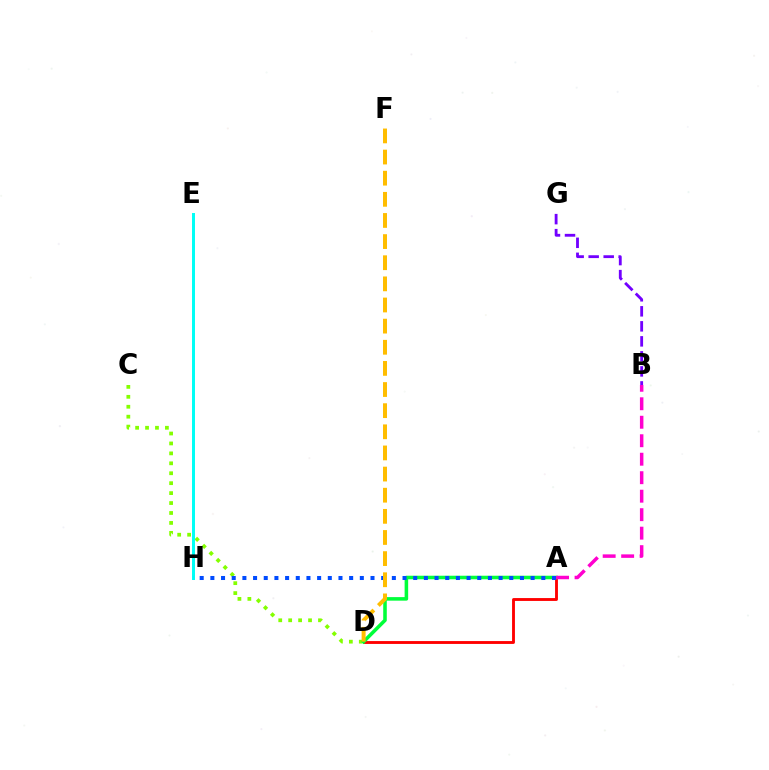{('A', 'D'): [{'color': '#ff0000', 'line_style': 'solid', 'thickness': 2.07}, {'color': '#00ff39', 'line_style': 'solid', 'thickness': 2.56}], ('C', 'D'): [{'color': '#84ff00', 'line_style': 'dotted', 'thickness': 2.7}], ('B', 'G'): [{'color': '#7200ff', 'line_style': 'dashed', 'thickness': 2.04}], ('A', 'B'): [{'color': '#ff00cf', 'line_style': 'dashed', 'thickness': 2.51}], ('E', 'H'): [{'color': '#00fff6', 'line_style': 'solid', 'thickness': 2.14}], ('A', 'H'): [{'color': '#004bff', 'line_style': 'dotted', 'thickness': 2.9}], ('D', 'F'): [{'color': '#ffbd00', 'line_style': 'dashed', 'thickness': 2.87}]}